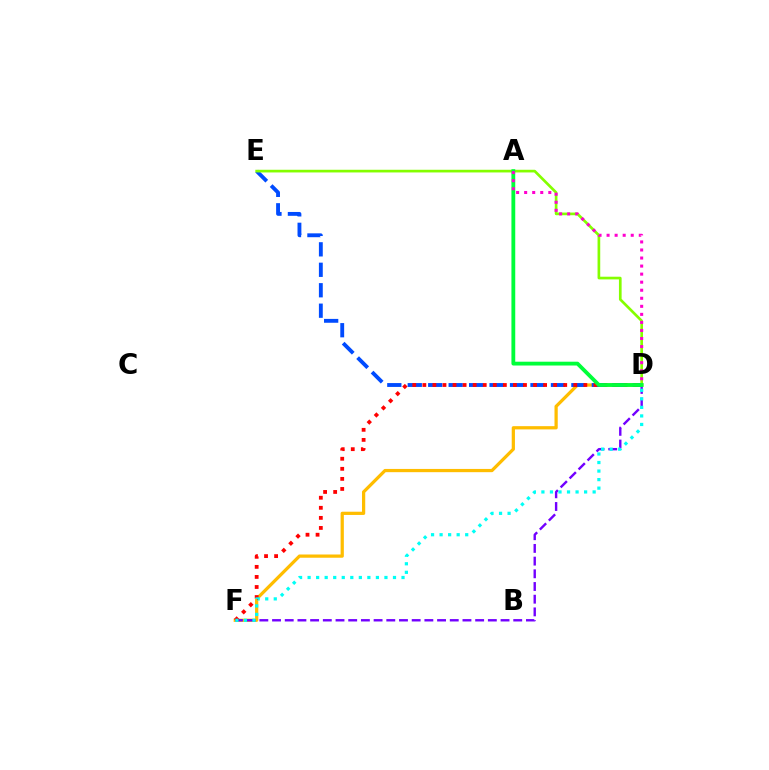{('D', 'F'): [{'color': '#ffbd00', 'line_style': 'solid', 'thickness': 2.33}, {'color': '#7200ff', 'line_style': 'dashed', 'thickness': 1.72}, {'color': '#ff0000', 'line_style': 'dotted', 'thickness': 2.73}, {'color': '#00fff6', 'line_style': 'dotted', 'thickness': 2.32}], ('D', 'E'): [{'color': '#004bff', 'line_style': 'dashed', 'thickness': 2.78}, {'color': '#84ff00', 'line_style': 'solid', 'thickness': 1.93}], ('A', 'D'): [{'color': '#00ff39', 'line_style': 'solid', 'thickness': 2.75}, {'color': '#ff00cf', 'line_style': 'dotted', 'thickness': 2.19}]}